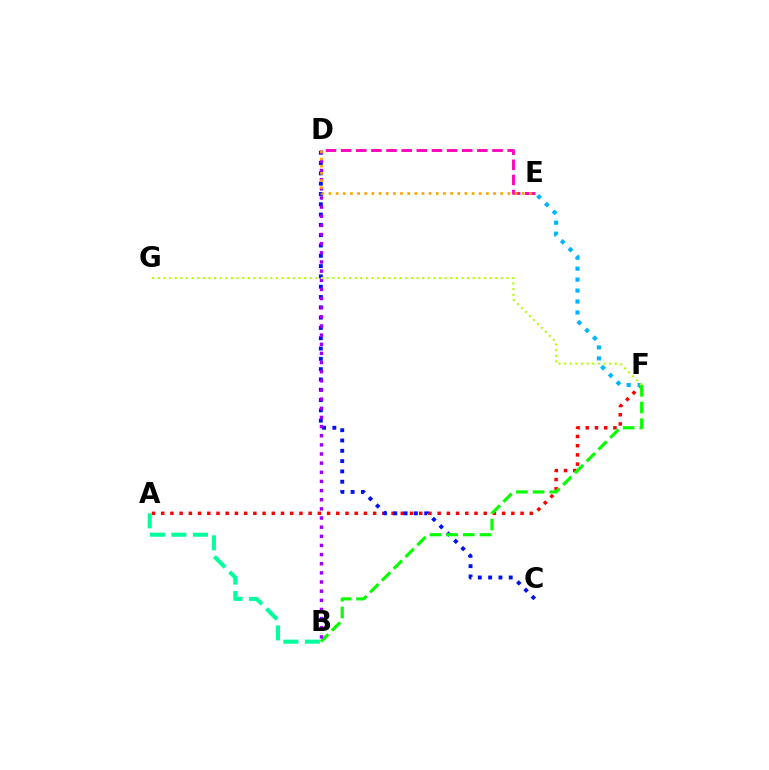{('A', 'F'): [{'color': '#ff0000', 'line_style': 'dotted', 'thickness': 2.5}], ('A', 'B'): [{'color': '#00ff9d', 'line_style': 'dashed', 'thickness': 2.93}], ('E', 'F'): [{'color': '#00b5ff', 'line_style': 'dotted', 'thickness': 2.98}], ('C', 'D'): [{'color': '#0010ff', 'line_style': 'dotted', 'thickness': 2.8}], ('B', 'F'): [{'color': '#08ff00', 'line_style': 'dashed', 'thickness': 2.26}], ('B', 'D'): [{'color': '#9b00ff', 'line_style': 'dotted', 'thickness': 2.48}], ('D', 'E'): [{'color': '#ff00bd', 'line_style': 'dashed', 'thickness': 2.06}, {'color': '#ffa500', 'line_style': 'dotted', 'thickness': 1.94}], ('F', 'G'): [{'color': '#b3ff00', 'line_style': 'dotted', 'thickness': 1.53}]}